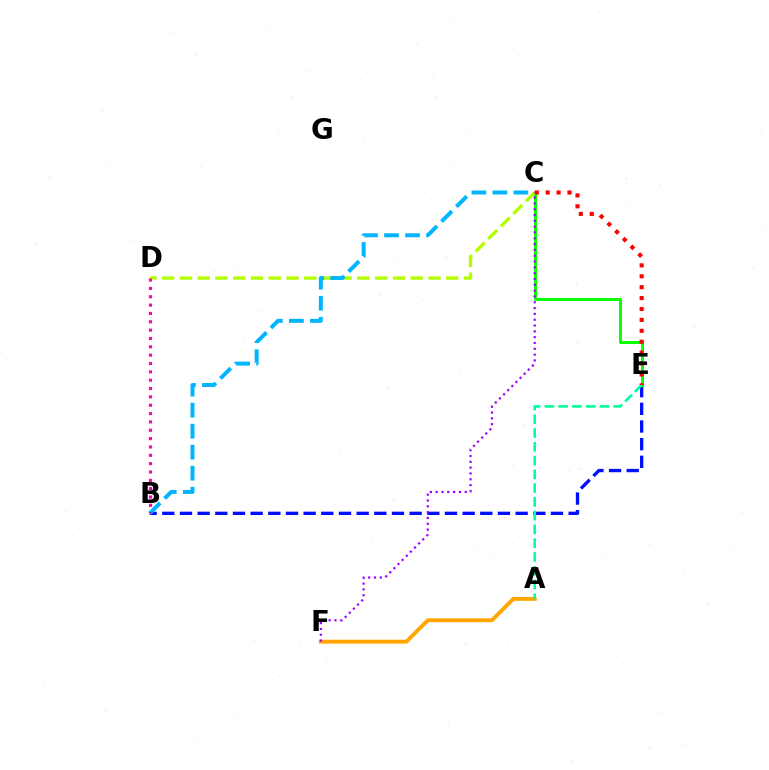{('A', 'F'): [{'color': '#ffa500', 'line_style': 'solid', 'thickness': 2.79}], ('B', 'E'): [{'color': '#0010ff', 'line_style': 'dashed', 'thickness': 2.4}], ('C', 'E'): [{'color': '#08ff00', 'line_style': 'solid', 'thickness': 2.14}, {'color': '#ff0000', 'line_style': 'dotted', 'thickness': 2.96}], ('C', 'D'): [{'color': '#b3ff00', 'line_style': 'dashed', 'thickness': 2.41}], ('B', 'C'): [{'color': '#00b5ff', 'line_style': 'dashed', 'thickness': 2.86}], ('A', 'E'): [{'color': '#00ff9d', 'line_style': 'dashed', 'thickness': 1.87}], ('B', 'D'): [{'color': '#ff00bd', 'line_style': 'dotted', 'thickness': 2.27}], ('C', 'F'): [{'color': '#9b00ff', 'line_style': 'dotted', 'thickness': 1.58}]}